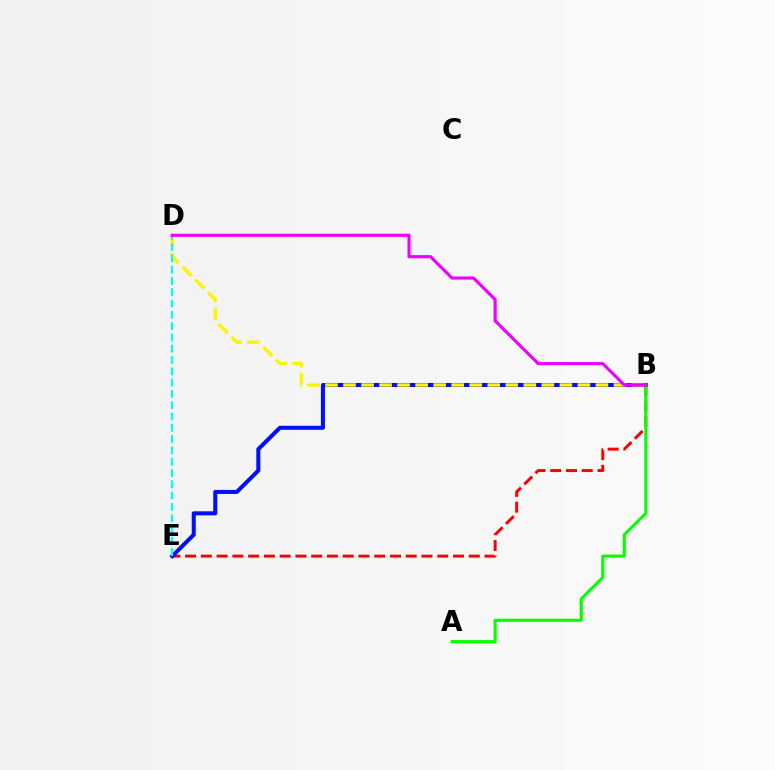{('B', 'E'): [{'color': '#ff0000', 'line_style': 'dashed', 'thickness': 2.14}, {'color': '#0010ff', 'line_style': 'solid', 'thickness': 2.91}], ('A', 'B'): [{'color': '#08ff00', 'line_style': 'solid', 'thickness': 2.24}], ('B', 'D'): [{'color': '#fcf500', 'line_style': 'dashed', 'thickness': 2.45}, {'color': '#ee00ff', 'line_style': 'solid', 'thickness': 2.24}], ('D', 'E'): [{'color': '#00fff6', 'line_style': 'dashed', 'thickness': 1.53}]}